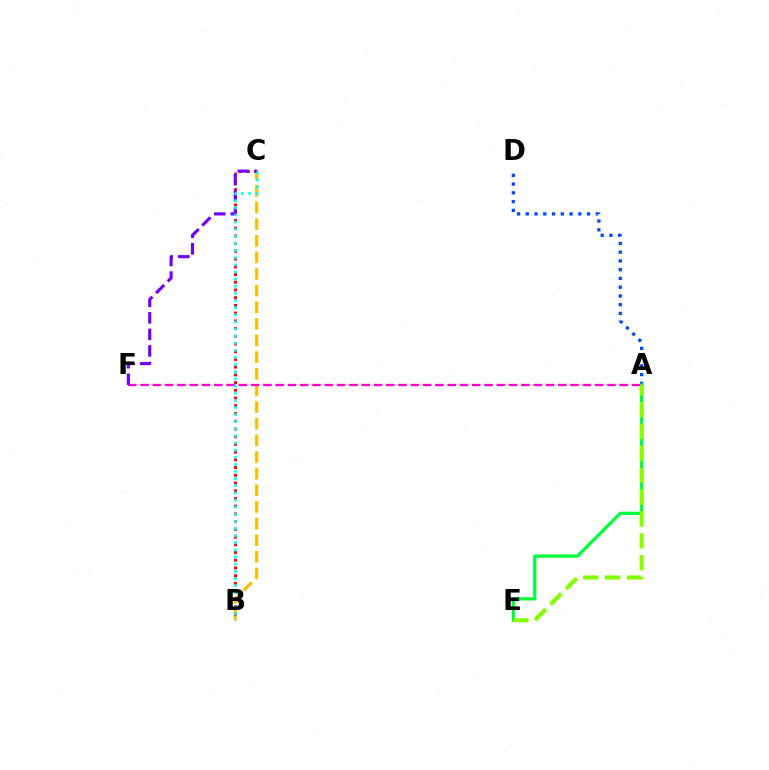{('A', 'D'): [{'color': '#004bff', 'line_style': 'dotted', 'thickness': 2.38}], ('B', 'C'): [{'color': '#ffbd00', 'line_style': 'dashed', 'thickness': 2.26}, {'color': '#ff0000', 'line_style': 'dotted', 'thickness': 2.1}, {'color': '#00fff6', 'line_style': 'dotted', 'thickness': 1.94}], ('A', 'F'): [{'color': '#ff00cf', 'line_style': 'dashed', 'thickness': 1.67}], ('A', 'E'): [{'color': '#00ff39', 'line_style': 'solid', 'thickness': 2.34}, {'color': '#84ff00', 'line_style': 'dashed', 'thickness': 2.97}], ('C', 'F'): [{'color': '#7200ff', 'line_style': 'dashed', 'thickness': 2.25}]}